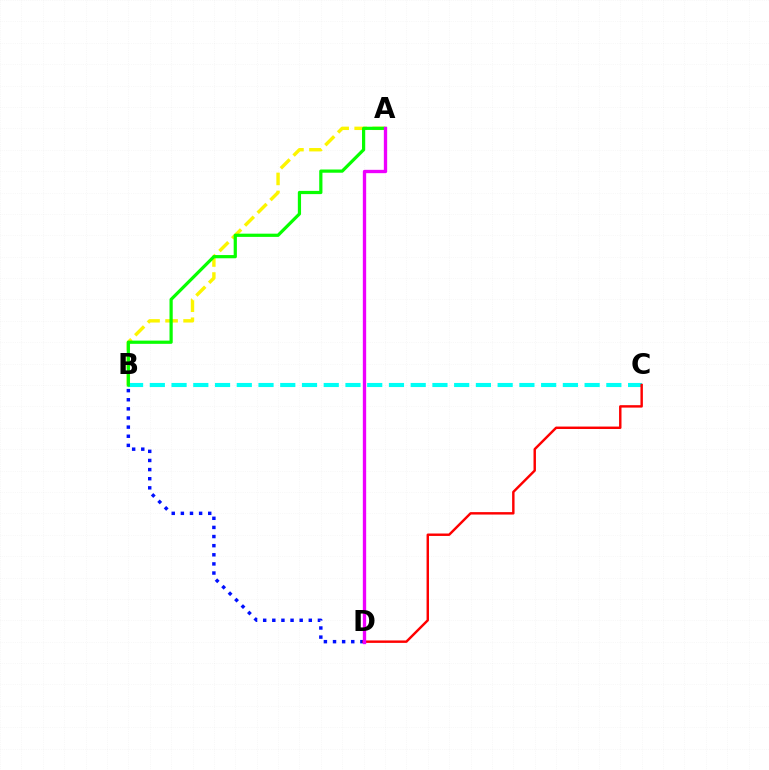{('B', 'D'): [{'color': '#0010ff', 'line_style': 'dotted', 'thickness': 2.48}], ('A', 'B'): [{'color': '#fcf500', 'line_style': 'dashed', 'thickness': 2.45}, {'color': '#08ff00', 'line_style': 'solid', 'thickness': 2.32}], ('B', 'C'): [{'color': '#00fff6', 'line_style': 'dashed', 'thickness': 2.95}], ('C', 'D'): [{'color': '#ff0000', 'line_style': 'solid', 'thickness': 1.75}], ('A', 'D'): [{'color': '#ee00ff', 'line_style': 'solid', 'thickness': 2.4}]}